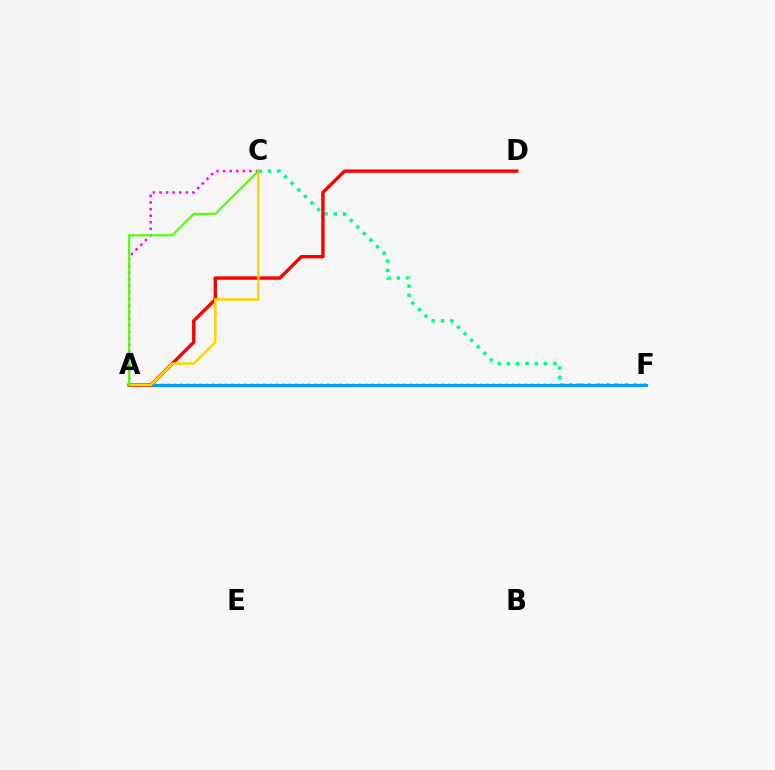{('A', 'C'): [{'color': '#ff00ed', 'line_style': 'dotted', 'thickness': 1.79}, {'color': '#ffd500', 'line_style': 'solid', 'thickness': 1.84}, {'color': '#4fff00', 'line_style': 'solid', 'thickness': 1.53}], ('A', 'F'): [{'color': '#3700ff', 'line_style': 'dotted', 'thickness': 1.73}, {'color': '#009eff', 'line_style': 'solid', 'thickness': 2.23}], ('C', 'F'): [{'color': '#00ff86', 'line_style': 'dotted', 'thickness': 2.52}], ('A', 'D'): [{'color': '#ff0000', 'line_style': 'solid', 'thickness': 2.45}]}